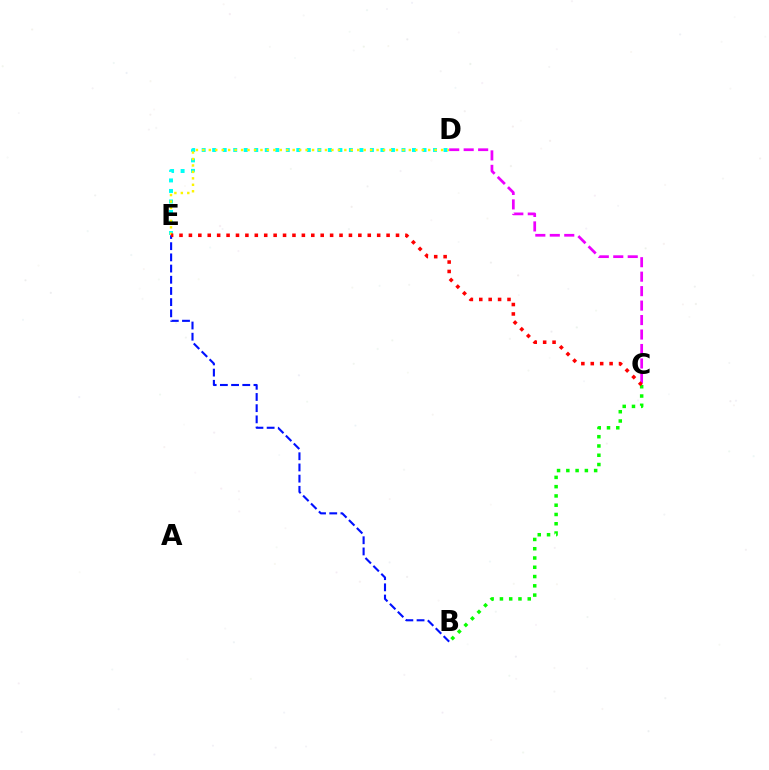{('D', 'E'): [{'color': '#00fff6', 'line_style': 'dotted', 'thickness': 2.86}, {'color': '#fcf500', 'line_style': 'dotted', 'thickness': 1.75}], ('B', 'E'): [{'color': '#0010ff', 'line_style': 'dashed', 'thickness': 1.52}], ('B', 'C'): [{'color': '#08ff00', 'line_style': 'dotted', 'thickness': 2.52}], ('C', 'D'): [{'color': '#ee00ff', 'line_style': 'dashed', 'thickness': 1.97}], ('C', 'E'): [{'color': '#ff0000', 'line_style': 'dotted', 'thickness': 2.56}]}